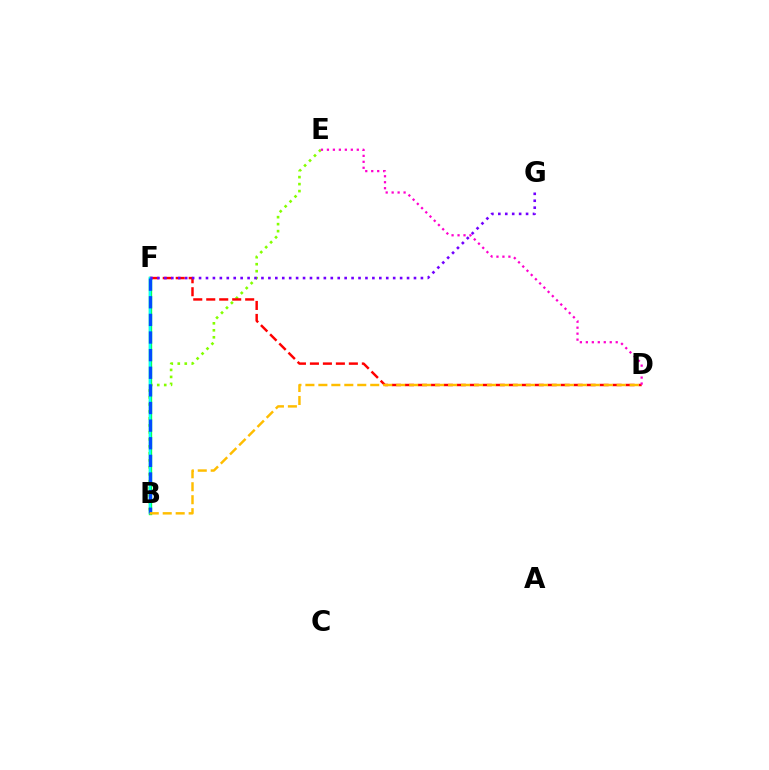{('B', 'F'): [{'color': '#00ff39', 'line_style': 'solid', 'thickness': 2.41}, {'color': '#00fff6', 'line_style': 'solid', 'thickness': 1.77}, {'color': '#004bff', 'line_style': 'dashed', 'thickness': 2.39}], ('B', 'E'): [{'color': '#84ff00', 'line_style': 'dotted', 'thickness': 1.9}], ('D', 'F'): [{'color': '#ff0000', 'line_style': 'dashed', 'thickness': 1.76}], ('F', 'G'): [{'color': '#7200ff', 'line_style': 'dotted', 'thickness': 1.88}], ('D', 'E'): [{'color': '#ff00cf', 'line_style': 'dotted', 'thickness': 1.62}], ('B', 'D'): [{'color': '#ffbd00', 'line_style': 'dashed', 'thickness': 1.76}]}